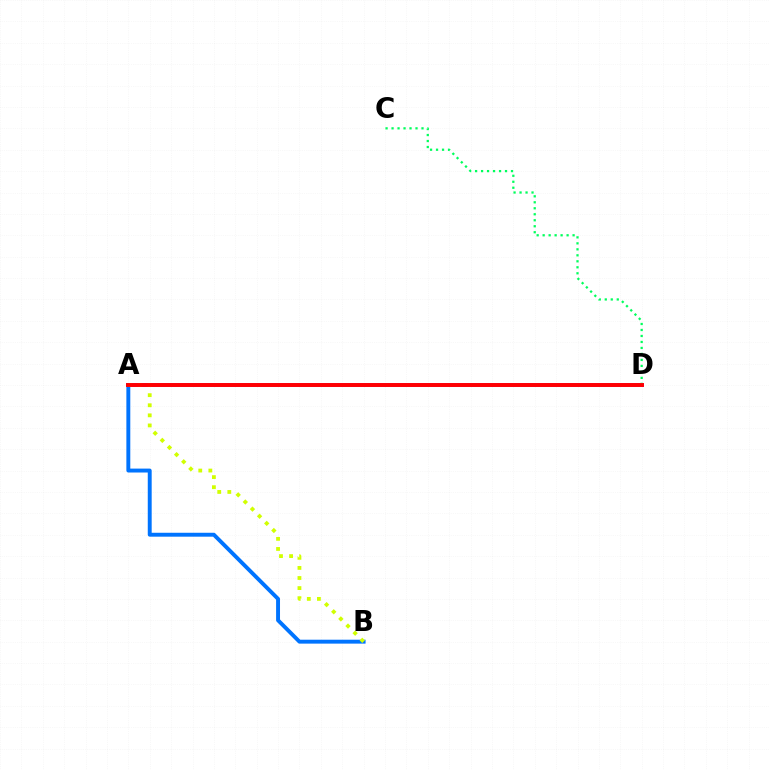{('A', 'D'): [{'color': '#b900ff', 'line_style': 'solid', 'thickness': 2.73}, {'color': '#ff0000', 'line_style': 'solid', 'thickness': 2.8}], ('C', 'D'): [{'color': '#00ff5c', 'line_style': 'dotted', 'thickness': 1.63}], ('A', 'B'): [{'color': '#0074ff', 'line_style': 'solid', 'thickness': 2.82}, {'color': '#d1ff00', 'line_style': 'dotted', 'thickness': 2.74}]}